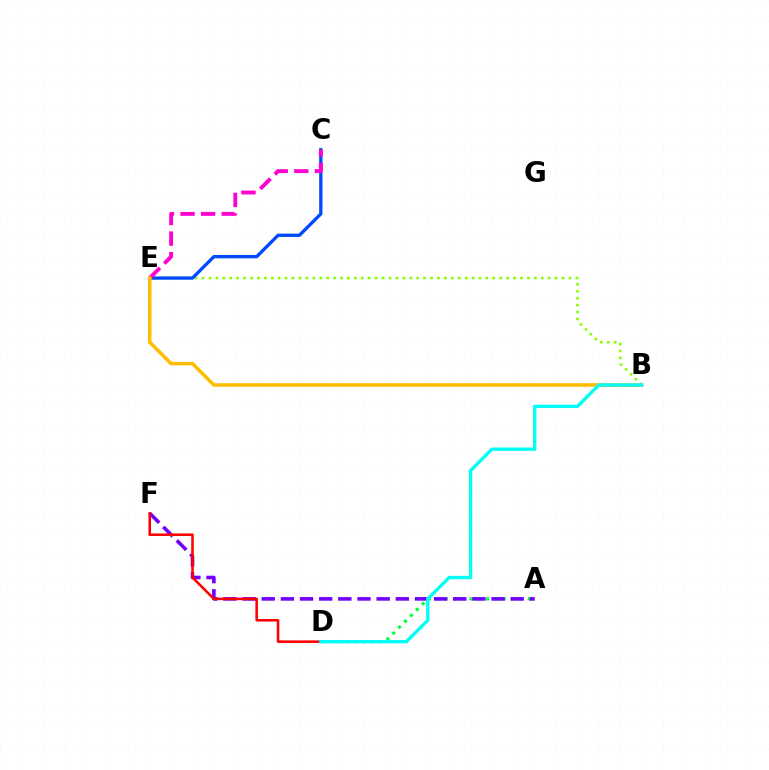{('A', 'D'): [{'color': '#00ff39', 'line_style': 'dotted', 'thickness': 2.26}], ('B', 'E'): [{'color': '#84ff00', 'line_style': 'dotted', 'thickness': 1.88}, {'color': '#ffbd00', 'line_style': 'solid', 'thickness': 2.54}], ('C', 'E'): [{'color': '#004bff', 'line_style': 'solid', 'thickness': 2.38}, {'color': '#ff00cf', 'line_style': 'dashed', 'thickness': 2.79}], ('A', 'F'): [{'color': '#7200ff', 'line_style': 'dashed', 'thickness': 2.6}], ('D', 'F'): [{'color': '#ff0000', 'line_style': 'solid', 'thickness': 1.85}], ('B', 'D'): [{'color': '#00fff6', 'line_style': 'solid', 'thickness': 2.41}]}